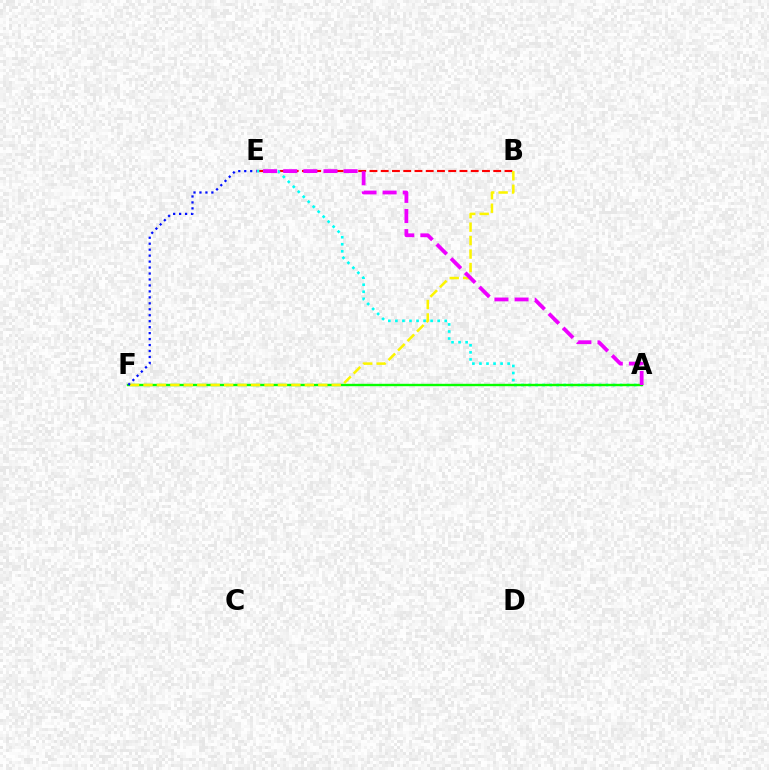{('B', 'E'): [{'color': '#ff0000', 'line_style': 'dashed', 'thickness': 1.53}], ('A', 'E'): [{'color': '#00fff6', 'line_style': 'dotted', 'thickness': 1.91}, {'color': '#ee00ff', 'line_style': 'dashed', 'thickness': 2.73}], ('A', 'F'): [{'color': '#08ff00', 'line_style': 'solid', 'thickness': 1.72}], ('B', 'F'): [{'color': '#fcf500', 'line_style': 'dashed', 'thickness': 1.83}], ('E', 'F'): [{'color': '#0010ff', 'line_style': 'dotted', 'thickness': 1.62}]}